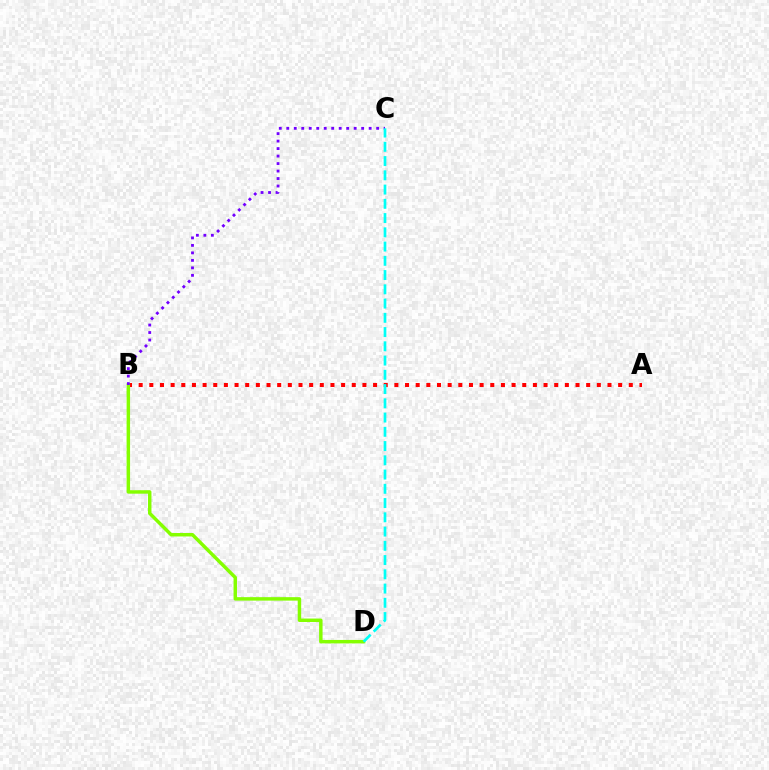{('A', 'B'): [{'color': '#ff0000', 'line_style': 'dotted', 'thickness': 2.89}], ('B', 'D'): [{'color': '#84ff00', 'line_style': 'solid', 'thickness': 2.49}], ('B', 'C'): [{'color': '#7200ff', 'line_style': 'dotted', 'thickness': 2.04}], ('C', 'D'): [{'color': '#00fff6', 'line_style': 'dashed', 'thickness': 1.94}]}